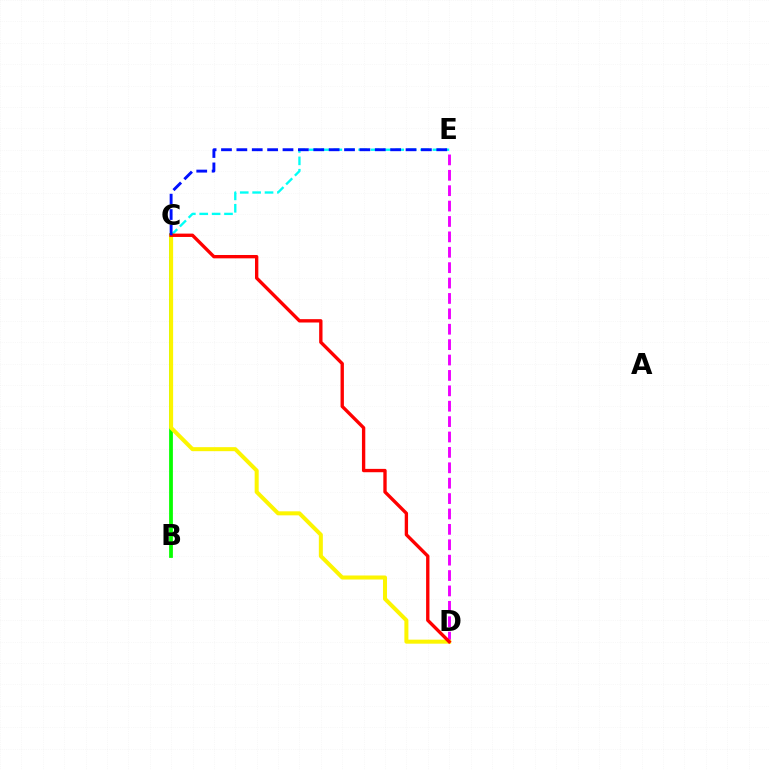{('D', 'E'): [{'color': '#ee00ff', 'line_style': 'dashed', 'thickness': 2.09}], ('C', 'E'): [{'color': '#00fff6', 'line_style': 'dashed', 'thickness': 1.68}, {'color': '#0010ff', 'line_style': 'dashed', 'thickness': 2.09}], ('B', 'C'): [{'color': '#08ff00', 'line_style': 'solid', 'thickness': 2.72}], ('C', 'D'): [{'color': '#fcf500', 'line_style': 'solid', 'thickness': 2.89}, {'color': '#ff0000', 'line_style': 'solid', 'thickness': 2.41}]}